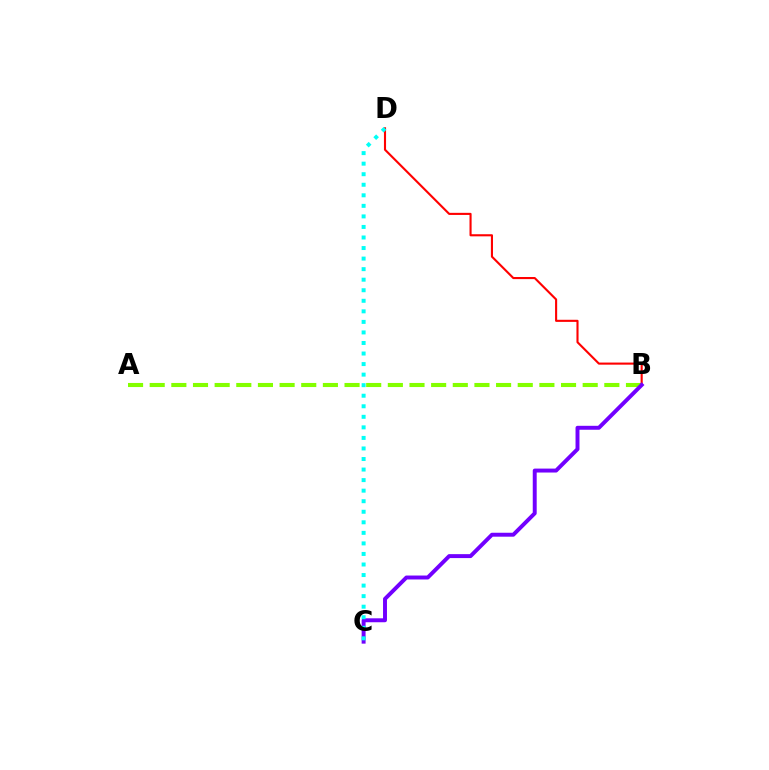{('A', 'B'): [{'color': '#84ff00', 'line_style': 'dashed', 'thickness': 2.94}], ('B', 'D'): [{'color': '#ff0000', 'line_style': 'solid', 'thickness': 1.52}], ('B', 'C'): [{'color': '#7200ff', 'line_style': 'solid', 'thickness': 2.84}], ('C', 'D'): [{'color': '#00fff6', 'line_style': 'dotted', 'thickness': 2.87}]}